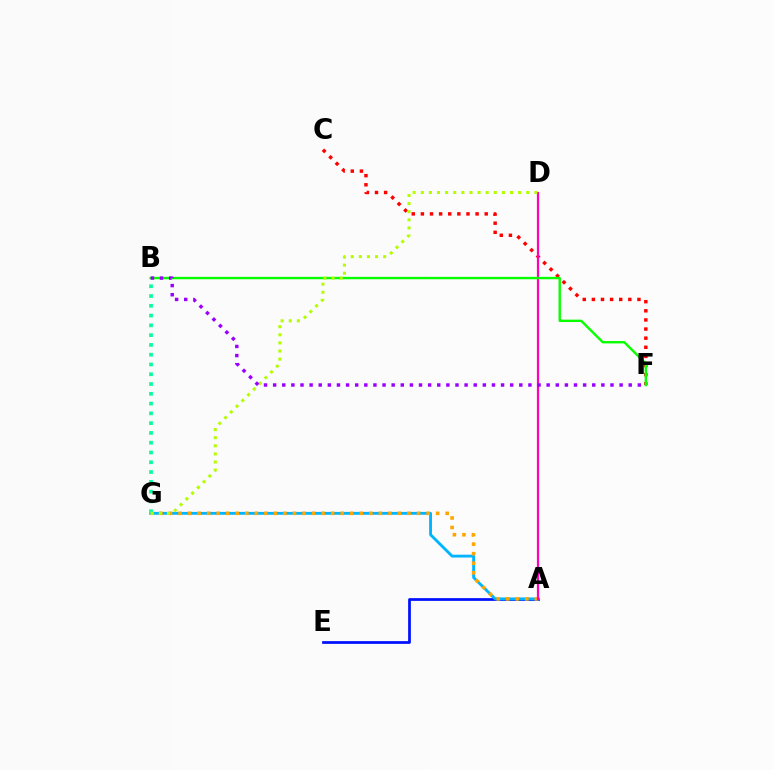{('A', 'E'): [{'color': '#0010ff', 'line_style': 'solid', 'thickness': 1.97}], ('C', 'F'): [{'color': '#ff0000', 'line_style': 'dotted', 'thickness': 2.48}], ('A', 'G'): [{'color': '#00b5ff', 'line_style': 'solid', 'thickness': 2.06}, {'color': '#ffa500', 'line_style': 'dotted', 'thickness': 2.59}], ('B', 'G'): [{'color': '#00ff9d', 'line_style': 'dotted', 'thickness': 2.66}], ('A', 'D'): [{'color': '#ff00bd', 'line_style': 'solid', 'thickness': 1.59}], ('B', 'F'): [{'color': '#08ff00', 'line_style': 'solid', 'thickness': 1.72}, {'color': '#9b00ff', 'line_style': 'dotted', 'thickness': 2.48}], ('D', 'G'): [{'color': '#b3ff00', 'line_style': 'dotted', 'thickness': 2.2}]}